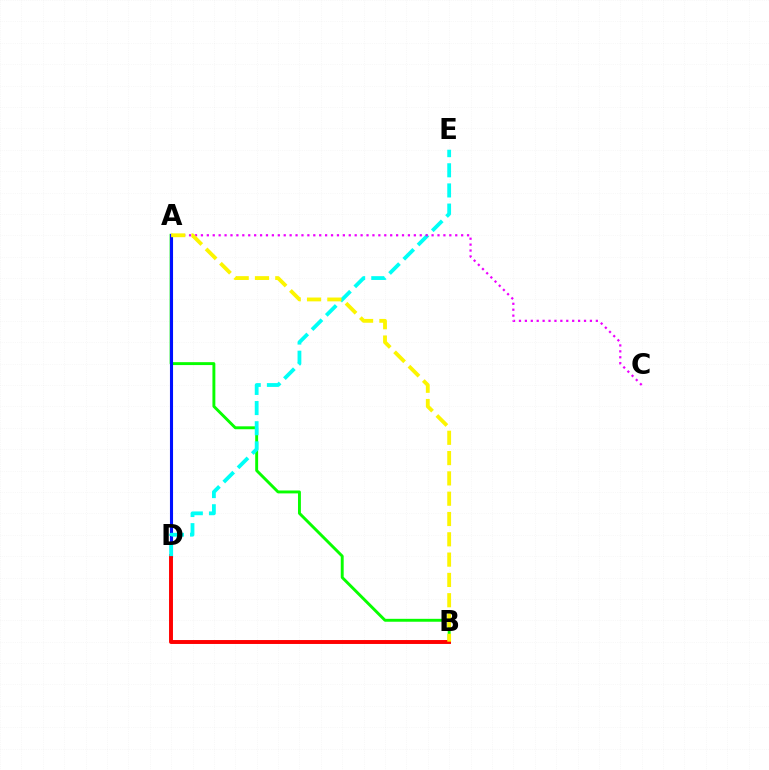{('A', 'B'): [{'color': '#08ff00', 'line_style': 'solid', 'thickness': 2.09}, {'color': '#fcf500', 'line_style': 'dashed', 'thickness': 2.76}], ('A', 'D'): [{'color': '#0010ff', 'line_style': 'solid', 'thickness': 2.22}], ('B', 'D'): [{'color': '#ff0000', 'line_style': 'solid', 'thickness': 2.83}], ('D', 'E'): [{'color': '#00fff6', 'line_style': 'dashed', 'thickness': 2.74}], ('A', 'C'): [{'color': '#ee00ff', 'line_style': 'dotted', 'thickness': 1.61}]}